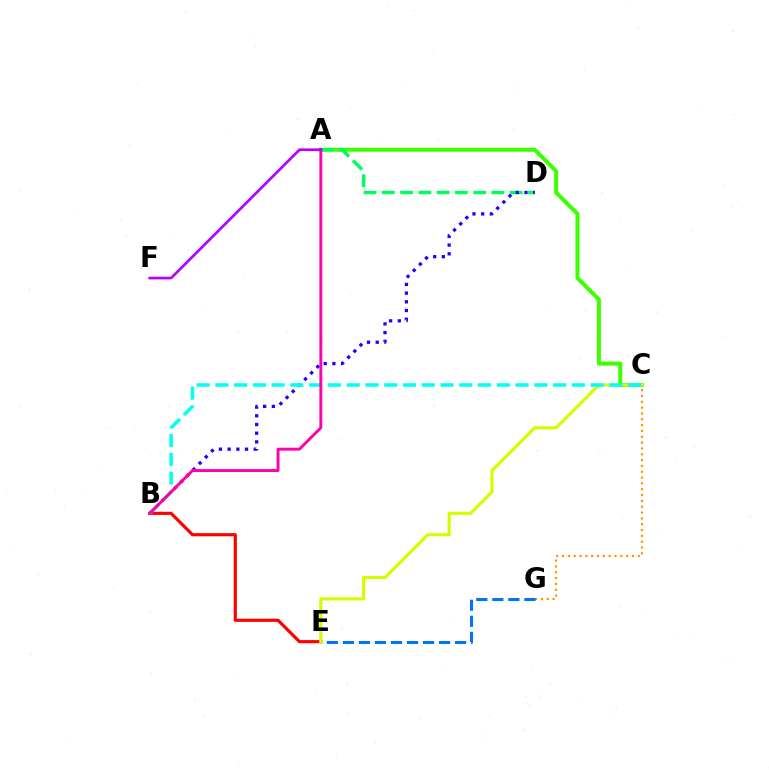{('A', 'C'): [{'color': '#3dff00', 'line_style': 'solid', 'thickness': 2.9}], ('B', 'E'): [{'color': '#ff0000', 'line_style': 'solid', 'thickness': 2.27}], ('A', 'D'): [{'color': '#00ff5c', 'line_style': 'dashed', 'thickness': 2.48}], ('B', 'D'): [{'color': '#2500ff', 'line_style': 'dotted', 'thickness': 2.36}], ('C', 'G'): [{'color': '#ff9400', 'line_style': 'dotted', 'thickness': 1.58}], ('E', 'G'): [{'color': '#0074ff', 'line_style': 'dashed', 'thickness': 2.18}], ('C', 'E'): [{'color': '#d1ff00', 'line_style': 'solid', 'thickness': 2.27}], ('B', 'C'): [{'color': '#00fff6', 'line_style': 'dashed', 'thickness': 2.55}], ('A', 'B'): [{'color': '#ff00ac', 'line_style': 'solid', 'thickness': 2.1}], ('A', 'F'): [{'color': '#b900ff', 'line_style': 'solid', 'thickness': 1.94}]}